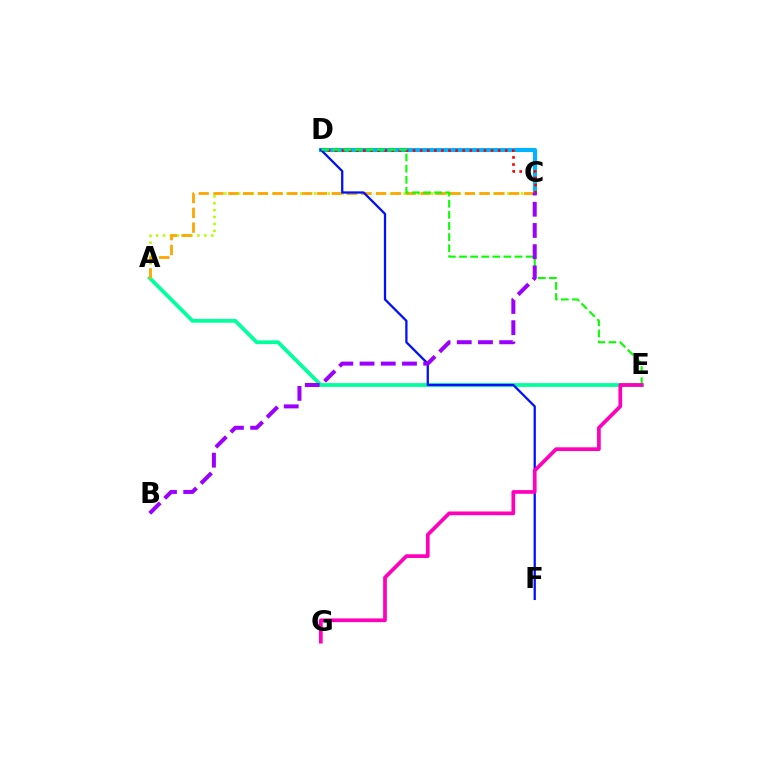{('A', 'E'): [{'color': '#00ff9d', 'line_style': 'solid', 'thickness': 2.72}], ('A', 'C'): [{'color': '#b3ff00', 'line_style': 'dotted', 'thickness': 1.87}, {'color': '#ffa500', 'line_style': 'dashed', 'thickness': 2.01}], ('C', 'D'): [{'color': '#00b5ff', 'line_style': 'solid', 'thickness': 2.95}, {'color': '#ff0000', 'line_style': 'dotted', 'thickness': 1.93}], ('D', 'F'): [{'color': '#0010ff', 'line_style': 'solid', 'thickness': 1.64}], ('D', 'E'): [{'color': '#08ff00', 'line_style': 'dashed', 'thickness': 1.51}], ('E', 'G'): [{'color': '#ff00bd', 'line_style': 'solid', 'thickness': 2.68}], ('B', 'C'): [{'color': '#9b00ff', 'line_style': 'dashed', 'thickness': 2.88}]}